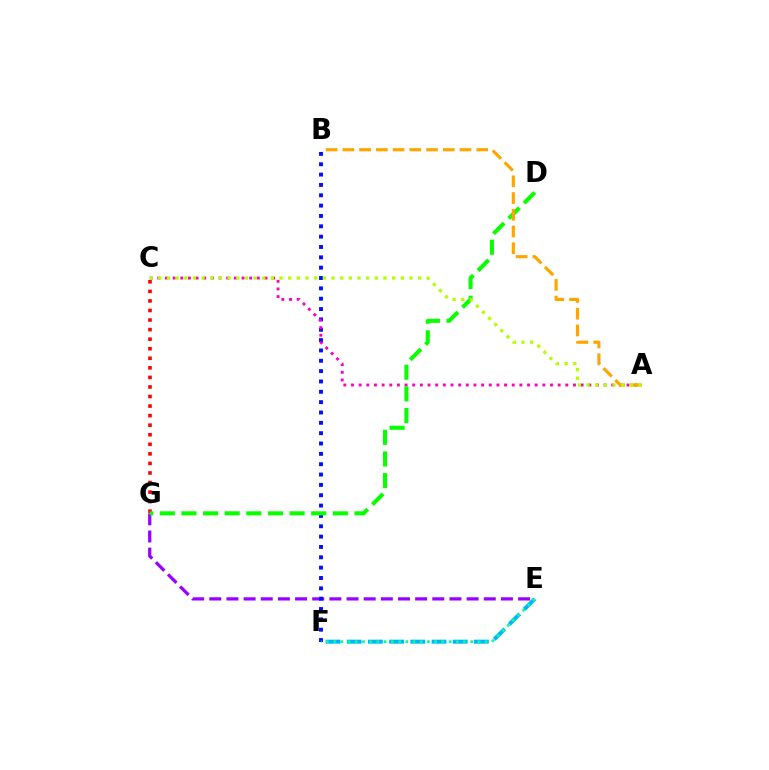{('E', 'G'): [{'color': '#9b00ff', 'line_style': 'dashed', 'thickness': 2.33}], ('B', 'F'): [{'color': '#0010ff', 'line_style': 'dotted', 'thickness': 2.81}], ('C', 'G'): [{'color': '#ff0000', 'line_style': 'dotted', 'thickness': 2.6}], ('A', 'C'): [{'color': '#ff00bd', 'line_style': 'dotted', 'thickness': 2.08}, {'color': '#b3ff00', 'line_style': 'dotted', 'thickness': 2.35}], ('E', 'F'): [{'color': '#00b5ff', 'line_style': 'dashed', 'thickness': 2.88}, {'color': '#00ff9d', 'line_style': 'dotted', 'thickness': 1.96}], ('D', 'G'): [{'color': '#08ff00', 'line_style': 'dashed', 'thickness': 2.94}], ('A', 'B'): [{'color': '#ffa500', 'line_style': 'dashed', 'thickness': 2.27}]}